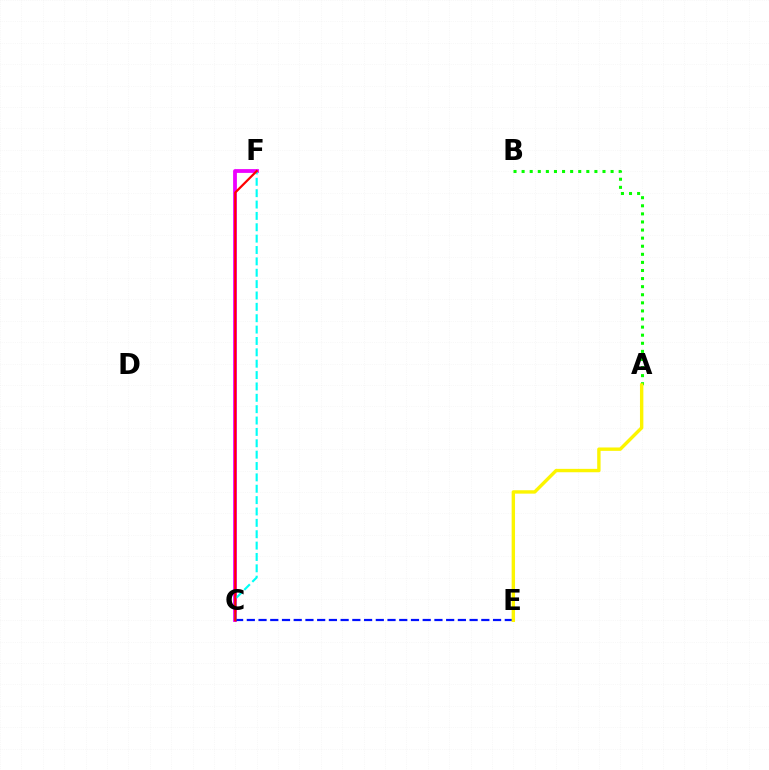{('C', 'F'): [{'color': '#ee00ff', 'line_style': 'solid', 'thickness': 2.73}, {'color': '#00fff6', 'line_style': 'dashed', 'thickness': 1.54}, {'color': '#ff0000', 'line_style': 'solid', 'thickness': 1.6}], ('A', 'B'): [{'color': '#08ff00', 'line_style': 'dotted', 'thickness': 2.2}], ('C', 'E'): [{'color': '#0010ff', 'line_style': 'dashed', 'thickness': 1.59}], ('A', 'E'): [{'color': '#fcf500', 'line_style': 'solid', 'thickness': 2.44}]}